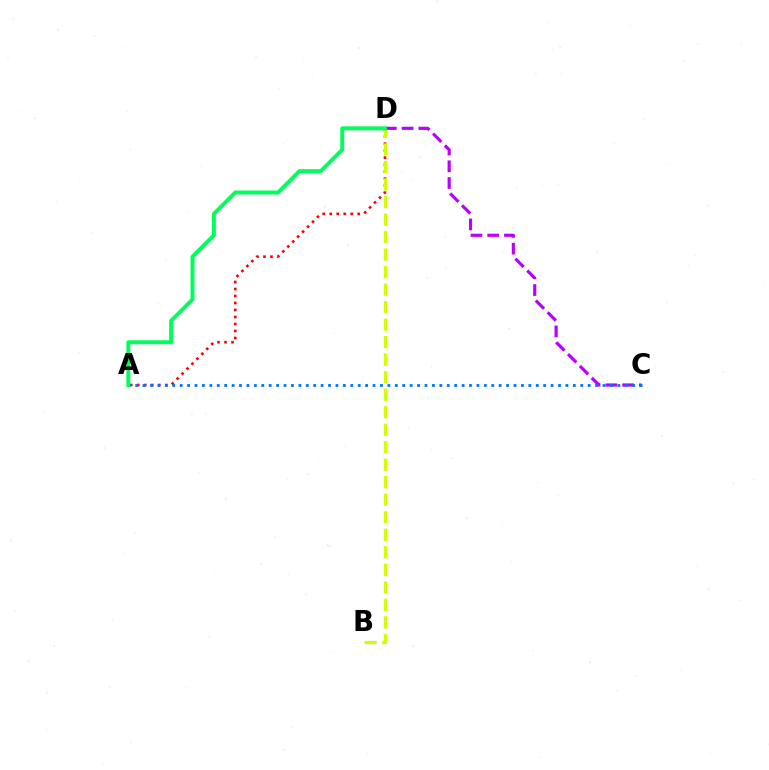{('A', 'D'): [{'color': '#ff0000', 'line_style': 'dotted', 'thickness': 1.9}, {'color': '#00ff5c', 'line_style': 'solid', 'thickness': 2.85}], ('C', 'D'): [{'color': '#b900ff', 'line_style': 'dashed', 'thickness': 2.28}], ('B', 'D'): [{'color': '#d1ff00', 'line_style': 'dashed', 'thickness': 2.38}], ('A', 'C'): [{'color': '#0074ff', 'line_style': 'dotted', 'thickness': 2.02}]}